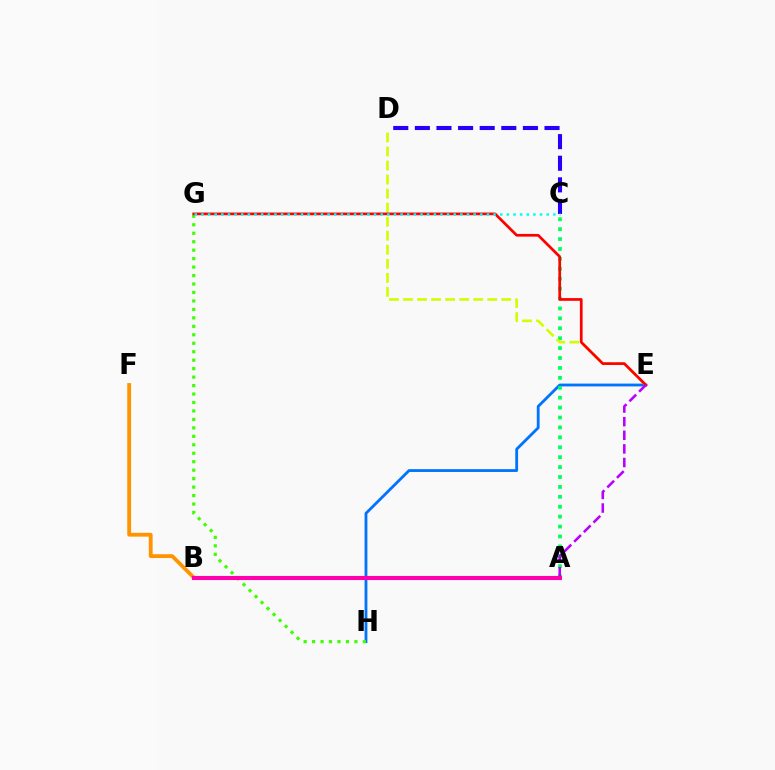{('E', 'H'): [{'color': '#0074ff', 'line_style': 'solid', 'thickness': 2.03}], ('A', 'C'): [{'color': '#00ff5c', 'line_style': 'dotted', 'thickness': 2.69}], ('G', 'H'): [{'color': '#3dff00', 'line_style': 'dotted', 'thickness': 2.3}], ('D', 'E'): [{'color': '#d1ff00', 'line_style': 'dashed', 'thickness': 1.91}], ('C', 'D'): [{'color': '#2500ff', 'line_style': 'dashed', 'thickness': 2.94}], ('E', 'G'): [{'color': '#ff0000', 'line_style': 'solid', 'thickness': 1.95}], ('C', 'G'): [{'color': '#00fff6', 'line_style': 'dotted', 'thickness': 1.8}], ('B', 'F'): [{'color': '#ff9400', 'line_style': 'solid', 'thickness': 2.74}], ('A', 'E'): [{'color': '#b900ff', 'line_style': 'dashed', 'thickness': 1.85}], ('A', 'B'): [{'color': '#ff00ac', 'line_style': 'solid', 'thickness': 2.94}]}